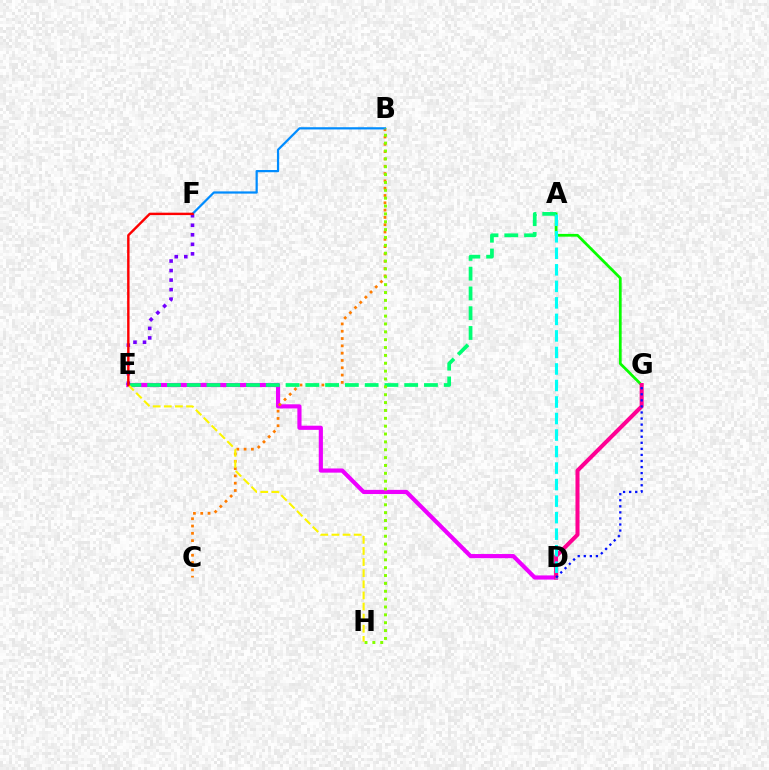{('A', 'G'): [{'color': '#08ff00', 'line_style': 'solid', 'thickness': 1.99}], ('D', 'E'): [{'color': '#ee00ff', 'line_style': 'solid', 'thickness': 2.99}], ('D', 'G'): [{'color': '#ff0094', 'line_style': 'solid', 'thickness': 2.91}, {'color': '#0010ff', 'line_style': 'dotted', 'thickness': 1.65}], ('B', 'C'): [{'color': '#ff7c00', 'line_style': 'dotted', 'thickness': 1.99}], ('A', 'E'): [{'color': '#00ff74', 'line_style': 'dashed', 'thickness': 2.69}], ('B', 'F'): [{'color': '#008cff', 'line_style': 'solid', 'thickness': 1.6}], ('B', 'H'): [{'color': '#84ff00', 'line_style': 'dotted', 'thickness': 2.14}], ('E', 'F'): [{'color': '#7200ff', 'line_style': 'dotted', 'thickness': 2.59}, {'color': '#ff0000', 'line_style': 'solid', 'thickness': 1.74}], ('A', 'D'): [{'color': '#00fff6', 'line_style': 'dashed', 'thickness': 2.24}], ('E', 'H'): [{'color': '#fcf500', 'line_style': 'dashed', 'thickness': 1.51}]}